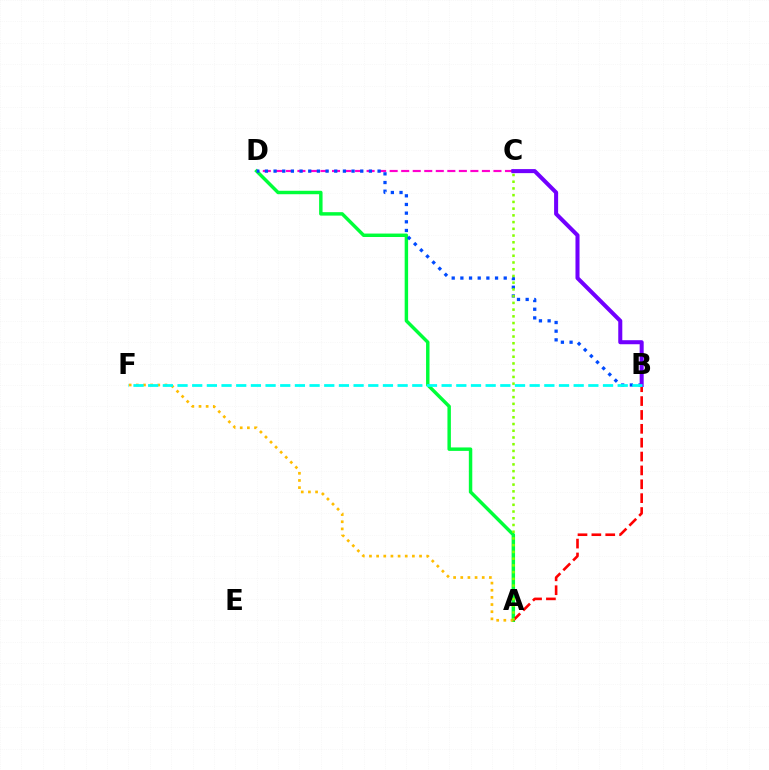{('A', 'D'): [{'color': '#00ff39', 'line_style': 'solid', 'thickness': 2.48}], ('C', 'D'): [{'color': '#ff00cf', 'line_style': 'dashed', 'thickness': 1.57}], ('A', 'F'): [{'color': '#ffbd00', 'line_style': 'dotted', 'thickness': 1.94}], ('B', 'D'): [{'color': '#004bff', 'line_style': 'dotted', 'thickness': 2.36}], ('A', 'B'): [{'color': '#ff0000', 'line_style': 'dashed', 'thickness': 1.88}], ('A', 'C'): [{'color': '#84ff00', 'line_style': 'dotted', 'thickness': 1.83}], ('B', 'C'): [{'color': '#7200ff', 'line_style': 'solid', 'thickness': 2.91}], ('B', 'F'): [{'color': '#00fff6', 'line_style': 'dashed', 'thickness': 1.99}]}